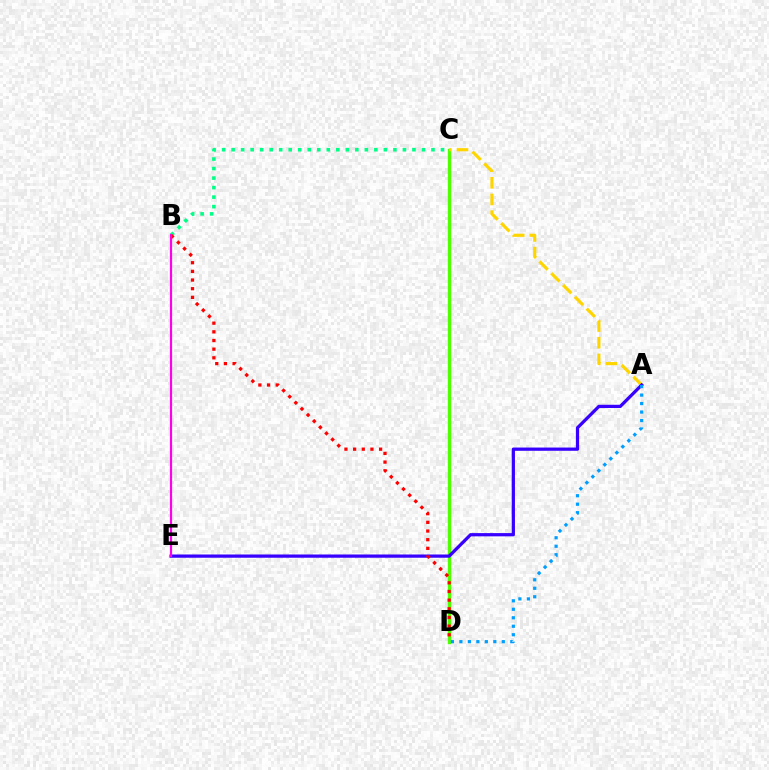{('B', 'C'): [{'color': '#00ff86', 'line_style': 'dotted', 'thickness': 2.59}], ('C', 'D'): [{'color': '#4fff00', 'line_style': 'solid', 'thickness': 2.42}], ('A', 'C'): [{'color': '#ffd500', 'line_style': 'dashed', 'thickness': 2.27}], ('A', 'E'): [{'color': '#3700ff', 'line_style': 'solid', 'thickness': 2.33}], ('B', 'D'): [{'color': '#ff0000', 'line_style': 'dotted', 'thickness': 2.35}], ('B', 'E'): [{'color': '#ff00ed', 'line_style': 'solid', 'thickness': 1.58}], ('A', 'D'): [{'color': '#009eff', 'line_style': 'dotted', 'thickness': 2.3}]}